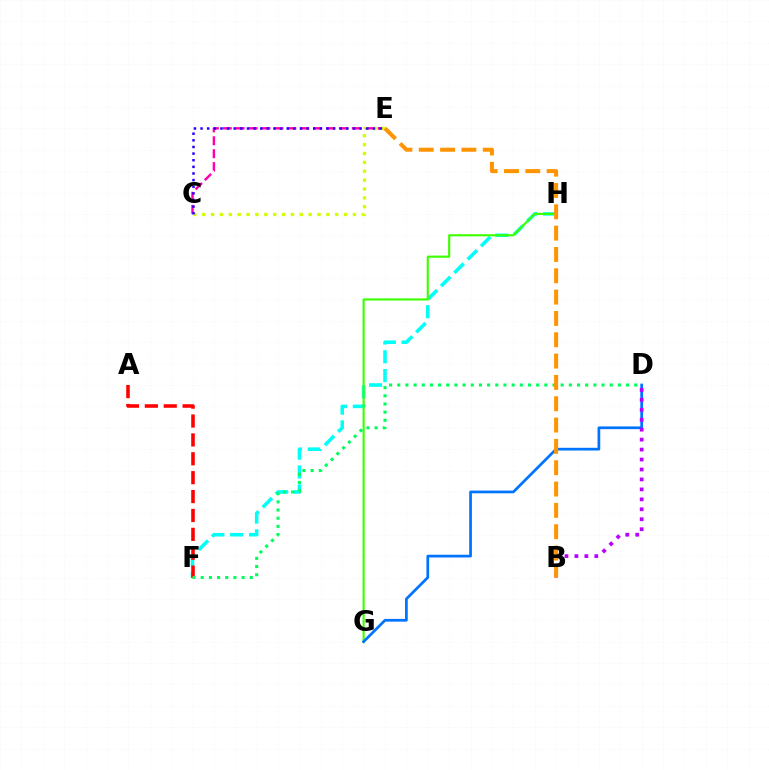{('C', 'E'): [{'color': '#ff00ac', 'line_style': 'dashed', 'thickness': 1.75}, {'color': '#d1ff00', 'line_style': 'dotted', 'thickness': 2.41}, {'color': '#2500ff', 'line_style': 'dotted', 'thickness': 1.8}], ('F', 'H'): [{'color': '#00fff6', 'line_style': 'dashed', 'thickness': 2.56}], ('G', 'H'): [{'color': '#3dff00', 'line_style': 'solid', 'thickness': 1.54}], ('D', 'G'): [{'color': '#0074ff', 'line_style': 'solid', 'thickness': 1.97}], ('B', 'D'): [{'color': '#b900ff', 'line_style': 'dotted', 'thickness': 2.7}], ('A', 'F'): [{'color': '#ff0000', 'line_style': 'dashed', 'thickness': 2.57}], ('D', 'F'): [{'color': '#00ff5c', 'line_style': 'dotted', 'thickness': 2.22}], ('B', 'E'): [{'color': '#ff9400', 'line_style': 'dashed', 'thickness': 2.9}]}